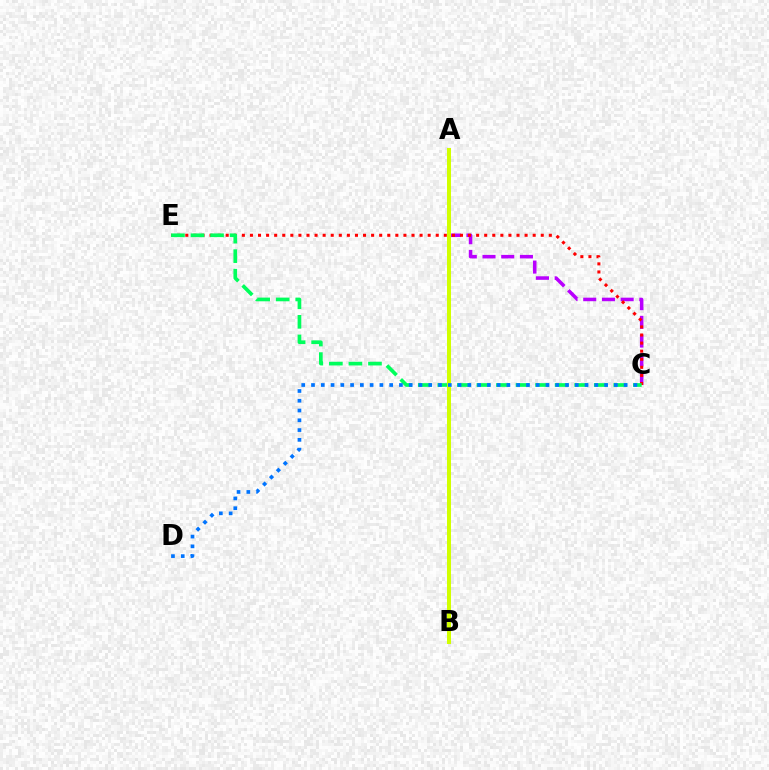{('A', 'C'): [{'color': '#b900ff', 'line_style': 'dashed', 'thickness': 2.54}], ('C', 'E'): [{'color': '#ff0000', 'line_style': 'dotted', 'thickness': 2.19}, {'color': '#00ff5c', 'line_style': 'dashed', 'thickness': 2.66}], ('A', 'B'): [{'color': '#d1ff00', 'line_style': 'solid', 'thickness': 2.89}], ('C', 'D'): [{'color': '#0074ff', 'line_style': 'dotted', 'thickness': 2.65}]}